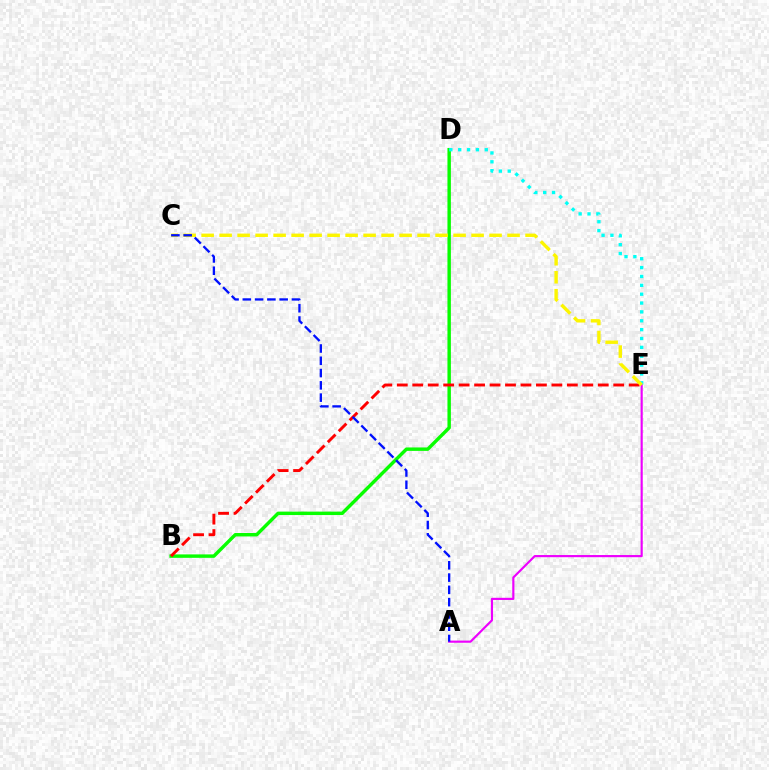{('B', 'D'): [{'color': '#08ff00', 'line_style': 'solid', 'thickness': 2.47}], ('A', 'E'): [{'color': '#ee00ff', 'line_style': 'solid', 'thickness': 1.56}], ('B', 'E'): [{'color': '#ff0000', 'line_style': 'dashed', 'thickness': 2.1}], ('D', 'E'): [{'color': '#00fff6', 'line_style': 'dotted', 'thickness': 2.41}], ('C', 'E'): [{'color': '#fcf500', 'line_style': 'dashed', 'thickness': 2.44}], ('A', 'C'): [{'color': '#0010ff', 'line_style': 'dashed', 'thickness': 1.67}]}